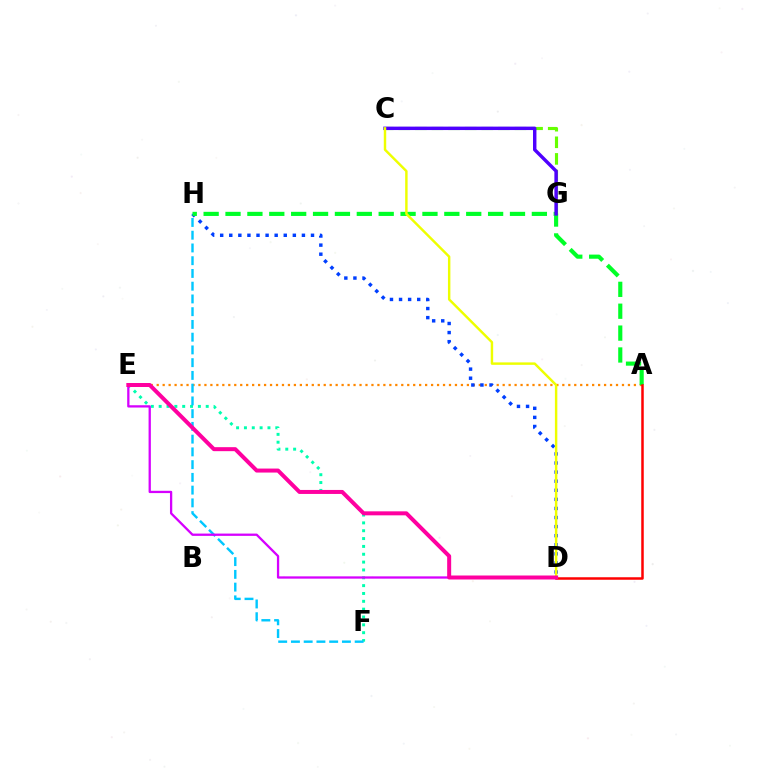{('E', 'F'): [{'color': '#00ffaf', 'line_style': 'dotted', 'thickness': 2.13}], ('A', 'E'): [{'color': '#ff8800', 'line_style': 'dotted', 'thickness': 1.62}], ('D', 'H'): [{'color': '#003fff', 'line_style': 'dotted', 'thickness': 2.47}], ('A', 'H'): [{'color': '#00ff27', 'line_style': 'dashed', 'thickness': 2.97}], ('F', 'H'): [{'color': '#00c7ff', 'line_style': 'dashed', 'thickness': 1.73}], ('A', 'D'): [{'color': '#ff0000', 'line_style': 'solid', 'thickness': 1.8}], ('C', 'G'): [{'color': '#66ff00', 'line_style': 'dashed', 'thickness': 2.26}, {'color': '#4f00ff', 'line_style': 'solid', 'thickness': 2.47}], ('D', 'E'): [{'color': '#d600ff', 'line_style': 'solid', 'thickness': 1.65}, {'color': '#ff00a0', 'line_style': 'solid', 'thickness': 2.88}], ('C', 'D'): [{'color': '#eeff00', 'line_style': 'solid', 'thickness': 1.76}]}